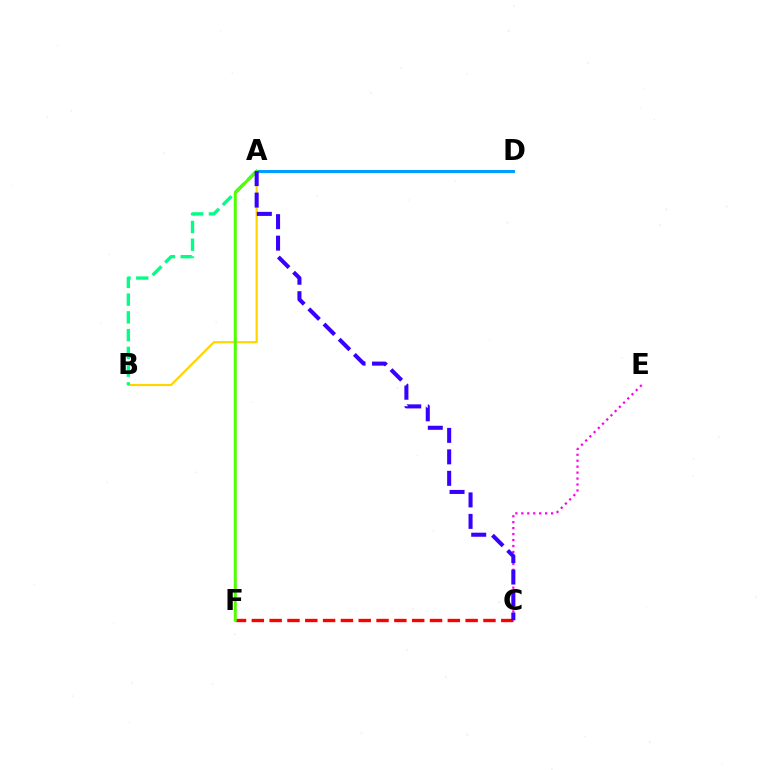{('A', 'B'): [{'color': '#ffd500', 'line_style': 'solid', 'thickness': 1.58}, {'color': '#00ff86', 'line_style': 'dashed', 'thickness': 2.41}], ('A', 'D'): [{'color': '#009eff', 'line_style': 'solid', 'thickness': 2.18}], ('C', 'F'): [{'color': '#ff0000', 'line_style': 'dashed', 'thickness': 2.42}], ('C', 'E'): [{'color': '#ff00ed', 'line_style': 'dotted', 'thickness': 1.62}], ('A', 'F'): [{'color': '#4fff00', 'line_style': 'solid', 'thickness': 2.15}], ('A', 'C'): [{'color': '#3700ff', 'line_style': 'dashed', 'thickness': 2.92}]}